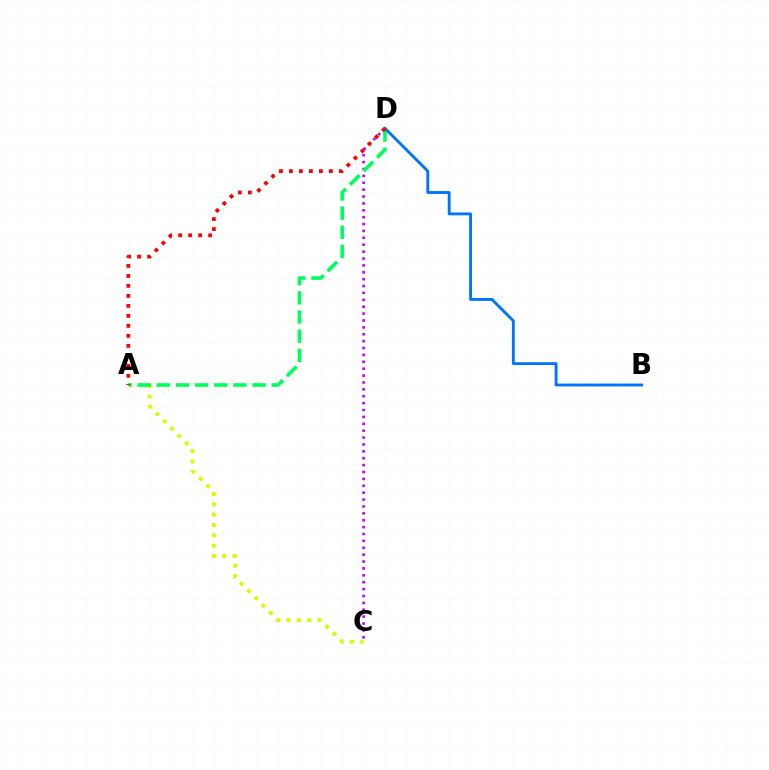{('C', 'D'): [{'color': '#b900ff', 'line_style': 'dotted', 'thickness': 1.87}], ('A', 'C'): [{'color': '#d1ff00', 'line_style': 'dotted', 'thickness': 2.81}], ('A', 'D'): [{'color': '#00ff5c', 'line_style': 'dashed', 'thickness': 2.6}, {'color': '#ff0000', 'line_style': 'dotted', 'thickness': 2.71}], ('B', 'D'): [{'color': '#0074ff', 'line_style': 'solid', 'thickness': 2.05}]}